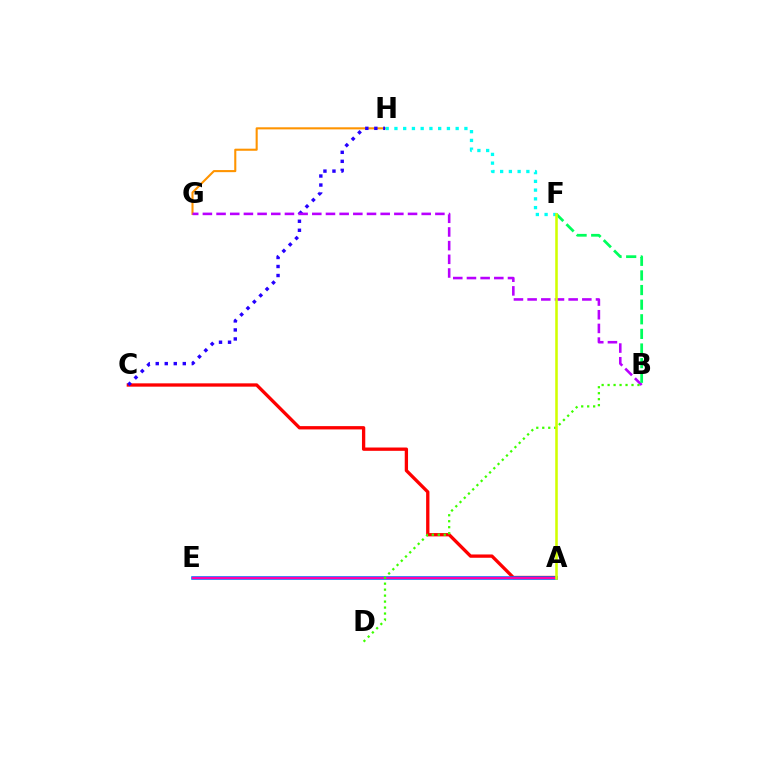{('A', 'C'): [{'color': '#ff0000', 'line_style': 'solid', 'thickness': 2.38}], ('G', 'H'): [{'color': '#ff9400', 'line_style': 'solid', 'thickness': 1.51}], ('C', 'H'): [{'color': '#2500ff', 'line_style': 'dotted', 'thickness': 2.45}], ('B', 'G'): [{'color': '#b900ff', 'line_style': 'dashed', 'thickness': 1.86}], ('F', 'H'): [{'color': '#00fff6', 'line_style': 'dotted', 'thickness': 2.38}], ('A', 'E'): [{'color': '#0074ff', 'line_style': 'solid', 'thickness': 2.57}, {'color': '#ff00ac', 'line_style': 'solid', 'thickness': 1.58}], ('B', 'D'): [{'color': '#3dff00', 'line_style': 'dotted', 'thickness': 1.62}], ('B', 'F'): [{'color': '#00ff5c', 'line_style': 'dashed', 'thickness': 1.99}], ('A', 'F'): [{'color': '#d1ff00', 'line_style': 'solid', 'thickness': 1.84}]}